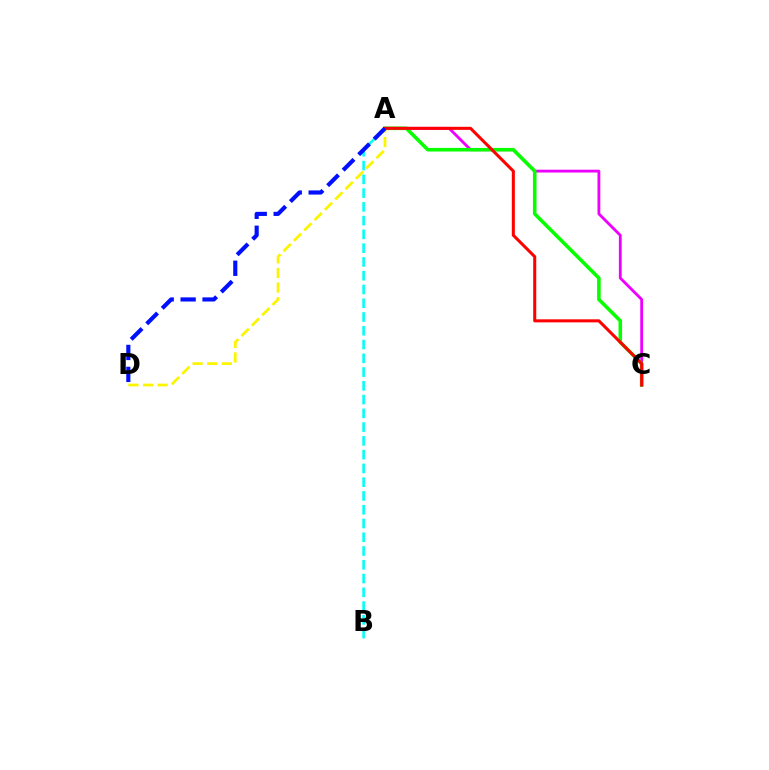{('A', 'B'): [{'color': '#00fff6', 'line_style': 'dashed', 'thickness': 1.87}], ('A', 'C'): [{'color': '#ee00ff', 'line_style': 'solid', 'thickness': 2.03}, {'color': '#08ff00', 'line_style': 'solid', 'thickness': 2.57}, {'color': '#ff0000', 'line_style': 'solid', 'thickness': 2.19}], ('A', 'D'): [{'color': '#fcf500', 'line_style': 'dashed', 'thickness': 1.98}, {'color': '#0010ff', 'line_style': 'dashed', 'thickness': 2.98}]}